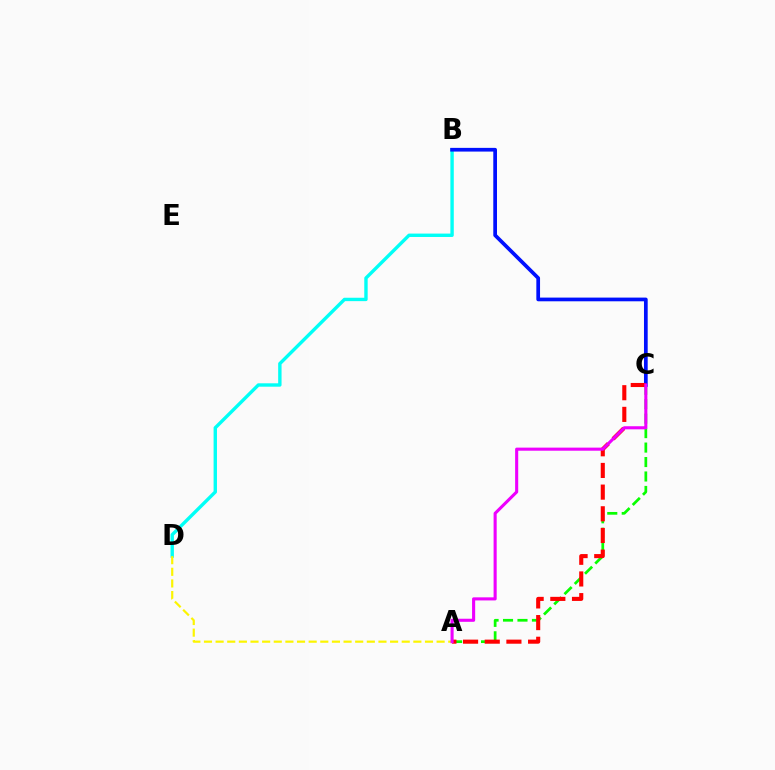{('A', 'C'): [{'color': '#08ff00', 'line_style': 'dashed', 'thickness': 1.96}, {'color': '#ff0000', 'line_style': 'dashed', 'thickness': 2.94}, {'color': '#ee00ff', 'line_style': 'solid', 'thickness': 2.22}], ('B', 'D'): [{'color': '#00fff6', 'line_style': 'solid', 'thickness': 2.44}], ('A', 'D'): [{'color': '#fcf500', 'line_style': 'dashed', 'thickness': 1.58}], ('B', 'C'): [{'color': '#0010ff', 'line_style': 'solid', 'thickness': 2.67}]}